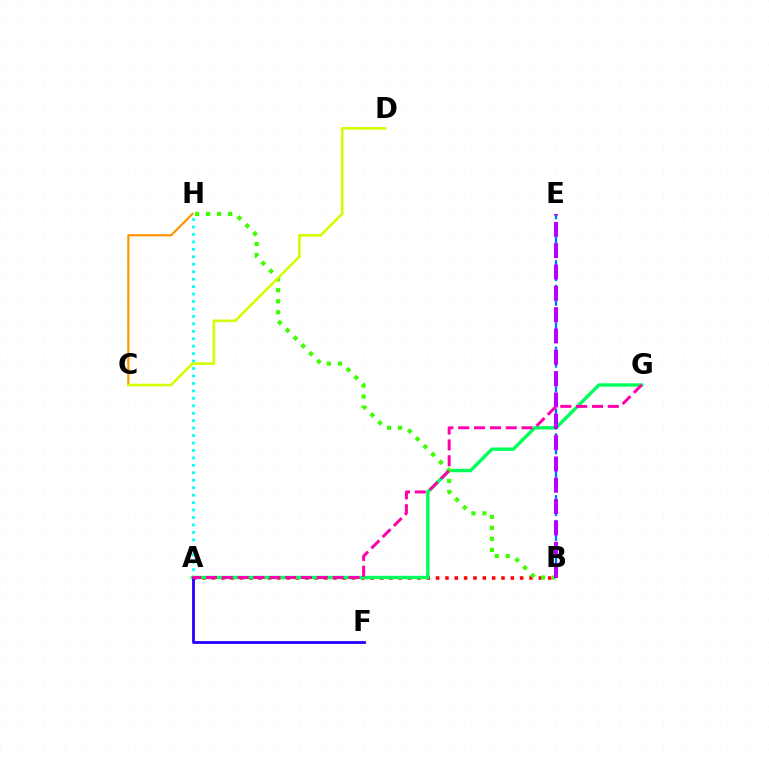{('A', 'B'): [{'color': '#ff0000', 'line_style': 'dotted', 'thickness': 2.54}], ('A', 'H'): [{'color': '#00fff6', 'line_style': 'dotted', 'thickness': 2.02}], ('A', 'G'): [{'color': '#00ff5c', 'line_style': 'solid', 'thickness': 2.44}, {'color': '#ff00ac', 'line_style': 'dashed', 'thickness': 2.15}], ('B', 'H'): [{'color': '#3dff00', 'line_style': 'dotted', 'thickness': 3.0}], ('B', 'E'): [{'color': '#0074ff', 'line_style': 'dashed', 'thickness': 1.68}, {'color': '#b900ff', 'line_style': 'dashed', 'thickness': 2.9}], ('A', 'F'): [{'color': '#2500ff', 'line_style': 'solid', 'thickness': 2.01}], ('C', 'H'): [{'color': '#ff9400', 'line_style': 'solid', 'thickness': 1.56}], ('C', 'D'): [{'color': '#d1ff00', 'line_style': 'solid', 'thickness': 1.87}]}